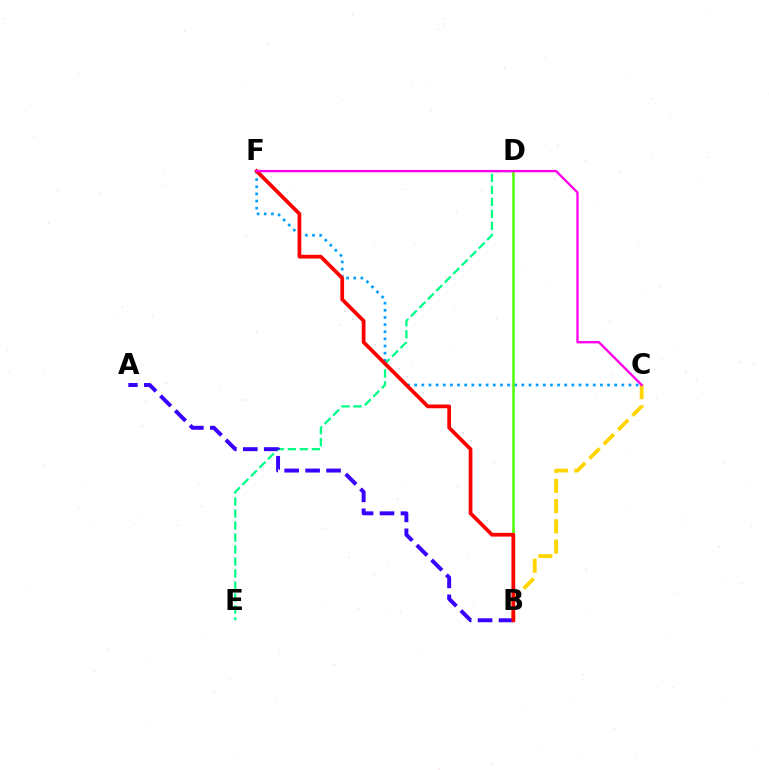{('D', 'E'): [{'color': '#00ff86', 'line_style': 'dashed', 'thickness': 1.63}], ('B', 'C'): [{'color': '#ffd500', 'line_style': 'dashed', 'thickness': 2.75}], ('C', 'F'): [{'color': '#009eff', 'line_style': 'dotted', 'thickness': 1.94}, {'color': '#ff00ed', 'line_style': 'solid', 'thickness': 1.69}], ('A', 'B'): [{'color': '#3700ff', 'line_style': 'dashed', 'thickness': 2.84}], ('B', 'D'): [{'color': '#4fff00', 'line_style': 'solid', 'thickness': 1.81}], ('B', 'F'): [{'color': '#ff0000', 'line_style': 'solid', 'thickness': 2.69}]}